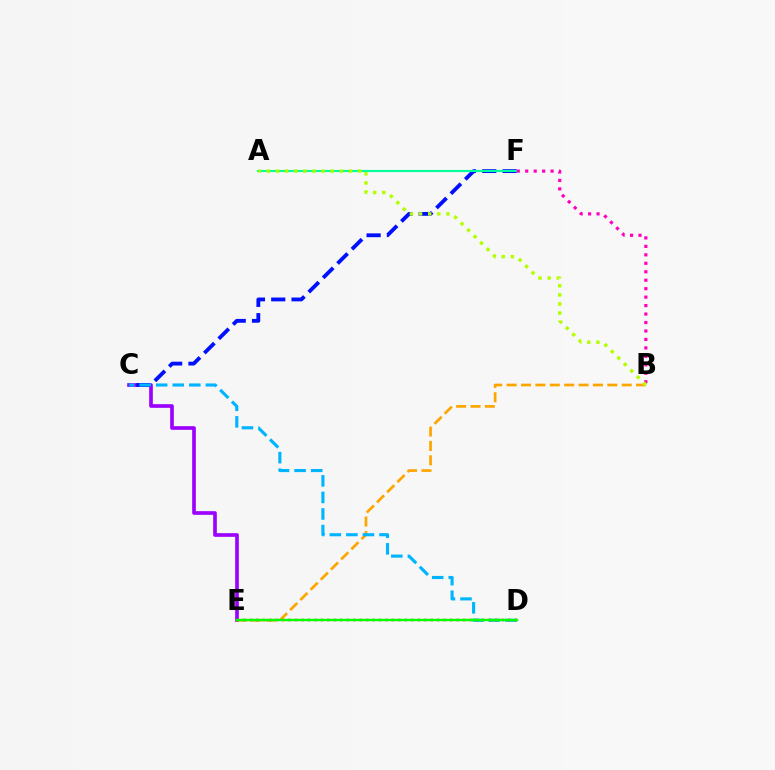{('C', 'E'): [{'color': '#9b00ff', 'line_style': 'solid', 'thickness': 2.64}], ('C', 'F'): [{'color': '#0010ff', 'line_style': 'dashed', 'thickness': 2.76}], ('B', 'E'): [{'color': '#ffa500', 'line_style': 'dashed', 'thickness': 1.95}], ('C', 'D'): [{'color': '#00b5ff', 'line_style': 'dashed', 'thickness': 2.25}], ('D', 'E'): [{'color': '#ff0000', 'line_style': 'dotted', 'thickness': 1.76}, {'color': '#08ff00', 'line_style': 'solid', 'thickness': 1.76}], ('A', 'F'): [{'color': '#00ff9d', 'line_style': 'solid', 'thickness': 1.54}], ('B', 'F'): [{'color': '#ff00bd', 'line_style': 'dotted', 'thickness': 2.3}], ('A', 'B'): [{'color': '#b3ff00', 'line_style': 'dotted', 'thickness': 2.48}]}